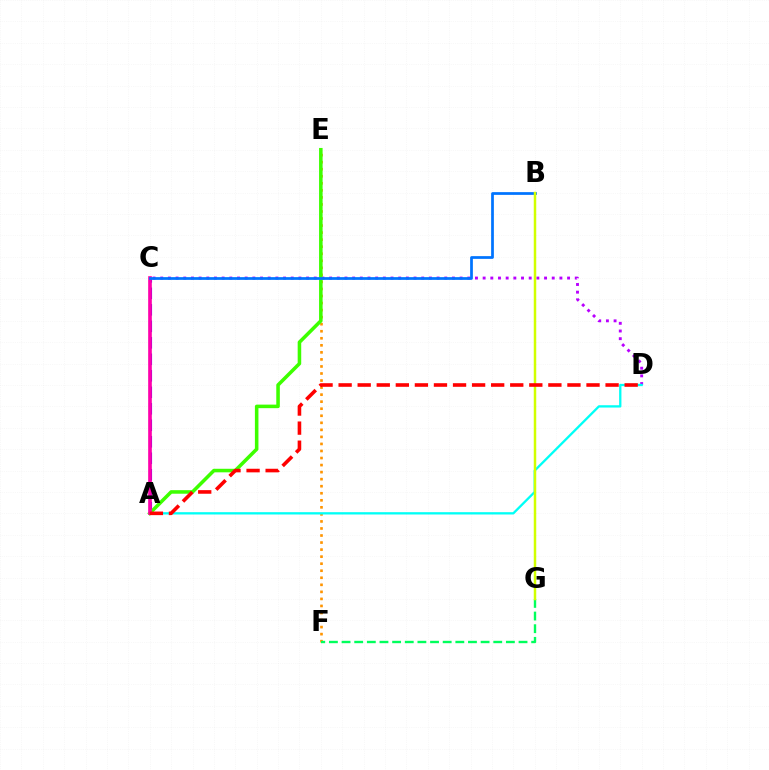{('C', 'D'): [{'color': '#b900ff', 'line_style': 'dotted', 'thickness': 2.09}], ('A', 'C'): [{'color': '#2500ff', 'line_style': 'dashed', 'thickness': 2.24}, {'color': '#ff00ac', 'line_style': 'solid', 'thickness': 2.63}], ('E', 'F'): [{'color': '#ff9400', 'line_style': 'dotted', 'thickness': 1.91}], ('A', 'D'): [{'color': '#00fff6', 'line_style': 'solid', 'thickness': 1.66}, {'color': '#ff0000', 'line_style': 'dashed', 'thickness': 2.59}], ('A', 'E'): [{'color': '#3dff00', 'line_style': 'solid', 'thickness': 2.55}], ('B', 'C'): [{'color': '#0074ff', 'line_style': 'solid', 'thickness': 1.97}], ('F', 'G'): [{'color': '#00ff5c', 'line_style': 'dashed', 'thickness': 1.72}], ('B', 'G'): [{'color': '#d1ff00', 'line_style': 'solid', 'thickness': 1.79}]}